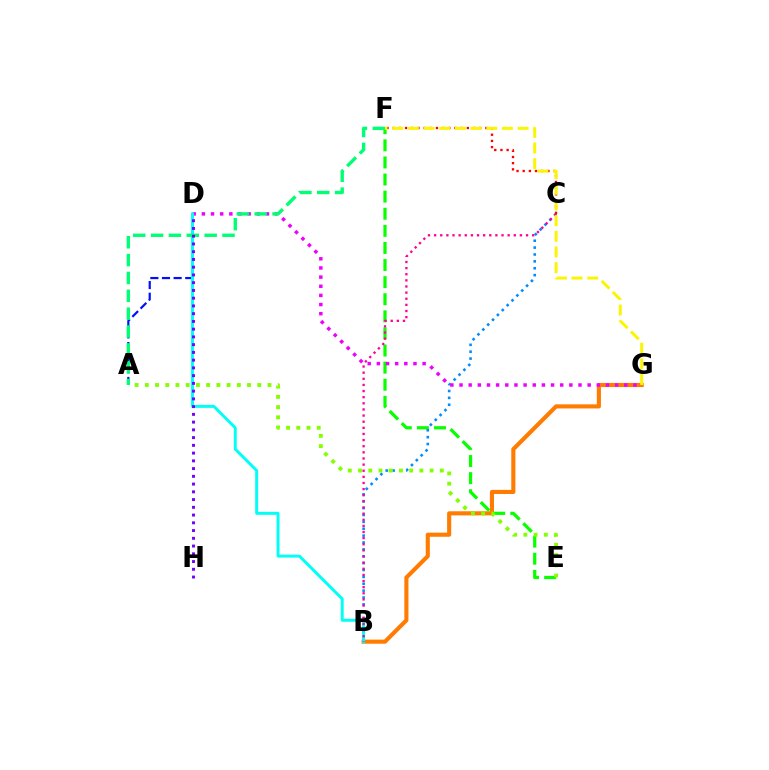{('A', 'D'): [{'color': '#0010ff', 'line_style': 'dashed', 'thickness': 1.58}], ('B', 'G'): [{'color': '#ff7c00', 'line_style': 'solid', 'thickness': 2.96}], ('E', 'F'): [{'color': '#08ff00', 'line_style': 'dashed', 'thickness': 2.32}], ('B', 'C'): [{'color': '#008cff', 'line_style': 'dotted', 'thickness': 1.87}, {'color': '#ff0094', 'line_style': 'dotted', 'thickness': 1.67}], ('A', 'E'): [{'color': '#84ff00', 'line_style': 'dotted', 'thickness': 2.78}], ('D', 'G'): [{'color': '#ee00ff', 'line_style': 'dotted', 'thickness': 2.49}], ('C', 'F'): [{'color': '#ff0000', 'line_style': 'dotted', 'thickness': 1.68}], ('B', 'D'): [{'color': '#00fff6', 'line_style': 'solid', 'thickness': 2.12}], ('A', 'F'): [{'color': '#00ff74', 'line_style': 'dashed', 'thickness': 2.43}], ('F', 'G'): [{'color': '#fcf500', 'line_style': 'dashed', 'thickness': 2.13}], ('D', 'H'): [{'color': '#7200ff', 'line_style': 'dotted', 'thickness': 2.1}]}